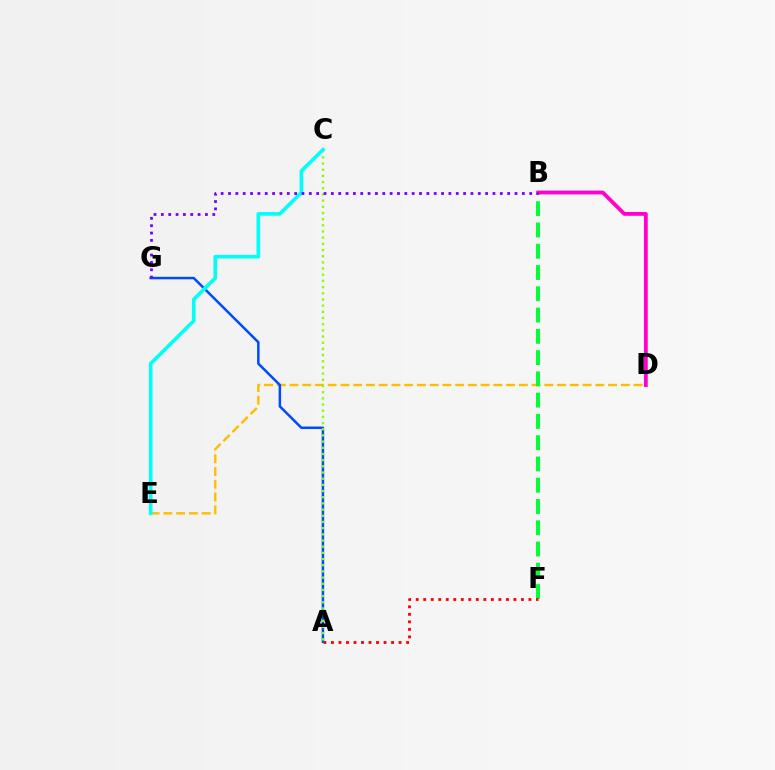{('D', 'E'): [{'color': '#ffbd00', 'line_style': 'dashed', 'thickness': 1.73}], ('B', 'F'): [{'color': '#00ff39', 'line_style': 'dashed', 'thickness': 2.89}], ('B', 'D'): [{'color': '#ff00cf', 'line_style': 'solid', 'thickness': 2.75}], ('A', 'F'): [{'color': '#ff0000', 'line_style': 'dotted', 'thickness': 2.04}], ('A', 'G'): [{'color': '#004bff', 'line_style': 'solid', 'thickness': 1.81}], ('A', 'C'): [{'color': '#84ff00', 'line_style': 'dotted', 'thickness': 1.68}], ('C', 'E'): [{'color': '#00fff6', 'line_style': 'solid', 'thickness': 2.63}], ('B', 'G'): [{'color': '#7200ff', 'line_style': 'dotted', 'thickness': 2.0}]}